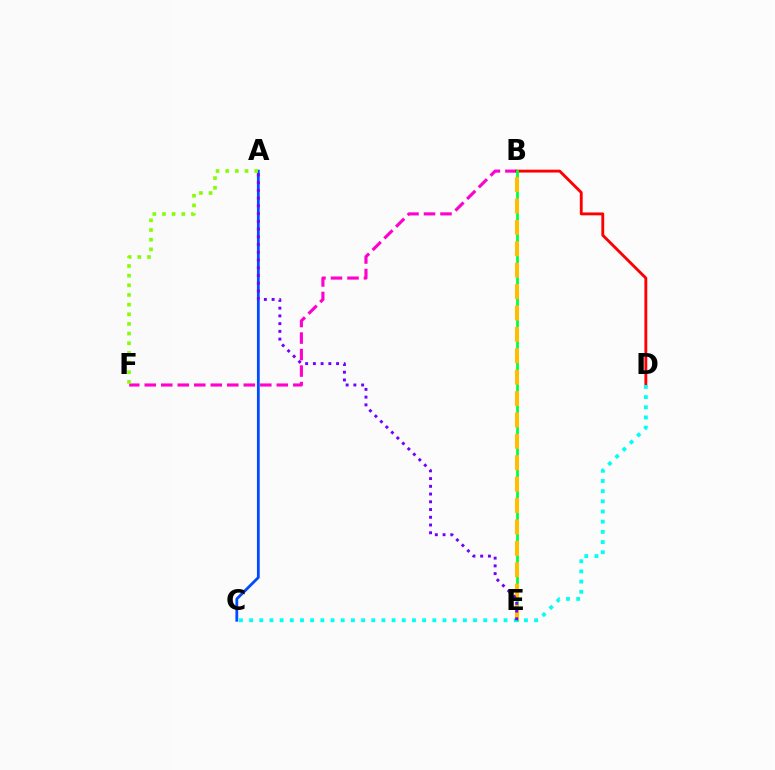{('B', 'F'): [{'color': '#ff00cf', 'line_style': 'dashed', 'thickness': 2.24}], ('B', 'D'): [{'color': '#ff0000', 'line_style': 'solid', 'thickness': 2.07}], ('B', 'E'): [{'color': '#00ff39', 'line_style': 'solid', 'thickness': 1.98}, {'color': '#ffbd00', 'line_style': 'dashed', 'thickness': 2.91}], ('A', 'C'): [{'color': '#004bff', 'line_style': 'solid', 'thickness': 2.01}], ('C', 'D'): [{'color': '#00fff6', 'line_style': 'dotted', 'thickness': 2.77}], ('A', 'F'): [{'color': '#84ff00', 'line_style': 'dotted', 'thickness': 2.62}], ('A', 'E'): [{'color': '#7200ff', 'line_style': 'dotted', 'thickness': 2.1}]}